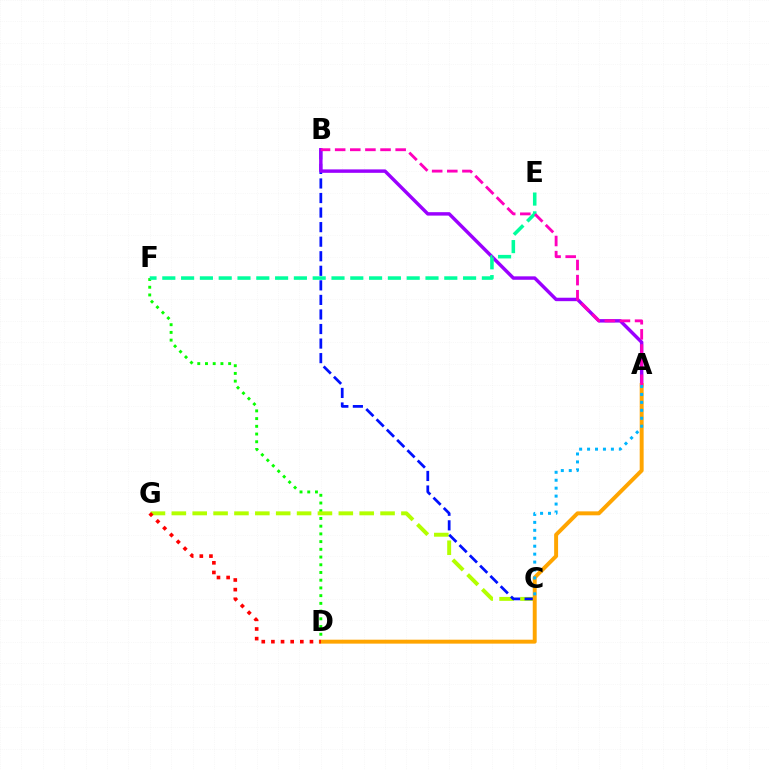{('D', 'F'): [{'color': '#08ff00', 'line_style': 'dotted', 'thickness': 2.1}], ('C', 'G'): [{'color': '#b3ff00', 'line_style': 'dashed', 'thickness': 2.84}], ('B', 'C'): [{'color': '#0010ff', 'line_style': 'dashed', 'thickness': 1.98}], ('A', 'B'): [{'color': '#9b00ff', 'line_style': 'solid', 'thickness': 2.47}, {'color': '#ff00bd', 'line_style': 'dashed', 'thickness': 2.05}], ('A', 'D'): [{'color': '#ffa500', 'line_style': 'solid', 'thickness': 2.84}], ('E', 'F'): [{'color': '#00ff9d', 'line_style': 'dashed', 'thickness': 2.55}], ('A', 'C'): [{'color': '#00b5ff', 'line_style': 'dotted', 'thickness': 2.16}], ('D', 'G'): [{'color': '#ff0000', 'line_style': 'dotted', 'thickness': 2.62}]}